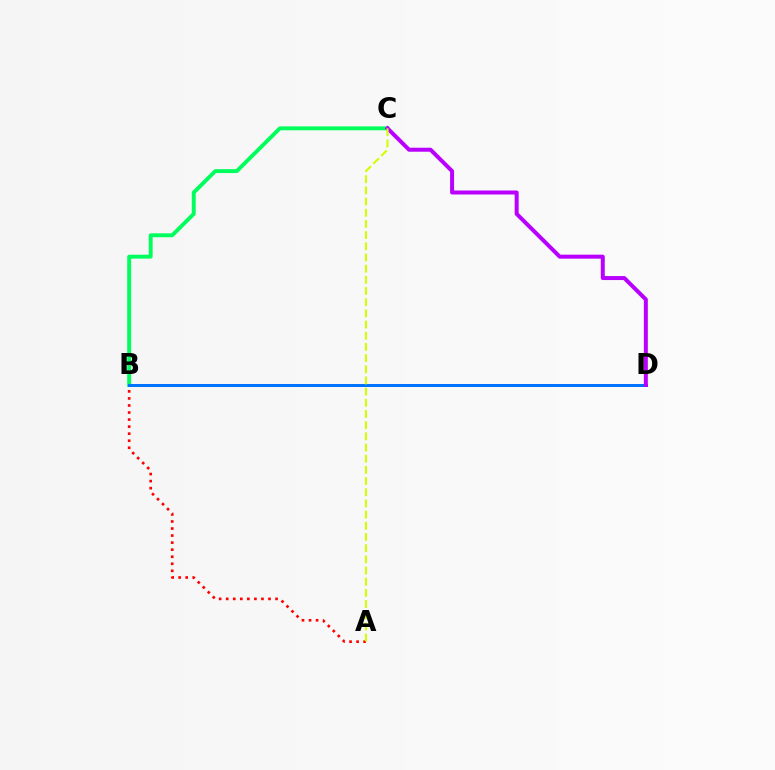{('B', 'C'): [{'color': '#00ff5c', 'line_style': 'solid', 'thickness': 2.82}], ('A', 'B'): [{'color': '#ff0000', 'line_style': 'dotted', 'thickness': 1.92}], ('B', 'D'): [{'color': '#0074ff', 'line_style': 'solid', 'thickness': 2.15}], ('C', 'D'): [{'color': '#b900ff', 'line_style': 'solid', 'thickness': 2.87}], ('A', 'C'): [{'color': '#d1ff00', 'line_style': 'dashed', 'thickness': 1.52}]}